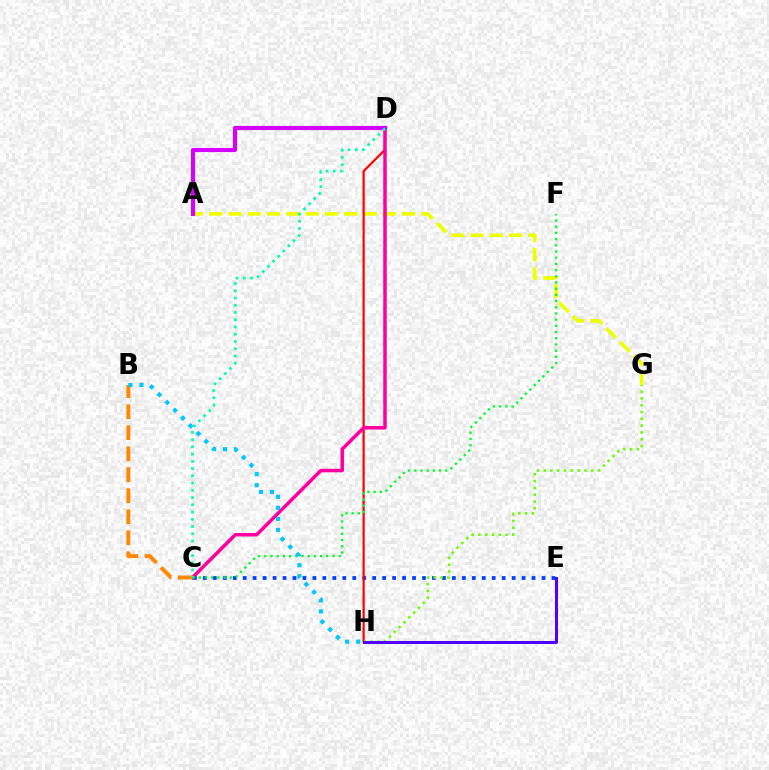{('C', 'E'): [{'color': '#003fff', 'line_style': 'dotted', 'thickness': 2.71}], ('A', 'G'): [{'color': '#eeff00', 'line_style': 'dashed', 'thickness': 2.62}], ('D', 'H'): [{'color': '#ff0000', 'line_style': 'solid', 'thickness': 1.58}], ('G', 'H'): [{'color': '#66ff00', 'line_style': 'dotted', 'thickness': 1.85}], ('C', 'D'): [{'color': '#ff00a0', 'line_style': 'solid', 'thickness': 2.53}, {'color': '#00ffaf', 'line_style': 'dotted', 'thickness': 1.97}], ('B', 'C'): [{'color': '#ff8800', 'line_style': 'dashed', 'thickness': 2.85}], ('C', 'F'): [{'color': '#00ff27', 'line_style': 'dotted', 'thickness': 1.68}], ('B', 'H'): [{'color': '#00c7ff', 'line_style': 'dotted', 'thickness': 2.99}], ('E', 'H'): [{'color': '#4f00ff', 'line_style': 'solid', 'thickness': 2.17}], ('A', 'D'): [{'color': '#d600ff', 'line_style': 'solid', 'thickness': 2.98}]}